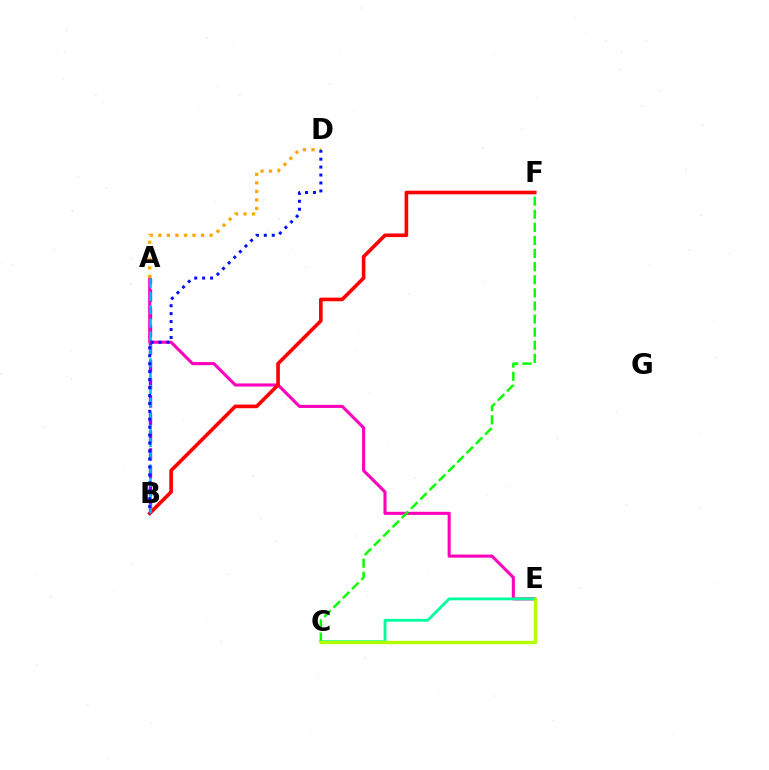{('A', 'B'): [{'color': '#9b00ff', 'line_style': 'dashed', 'thickness': 2.4}, {'color': '#00b5ff', 'line_style': 'dashed', 'thickness': 1.8}], ('A', 'E'): [{'color': '#ff00bd', 'line_style': 'solid', 'thickness': 2.22}], ('C', 'E'): [{'color': '#00ff9d', 'line_style': 'solid', 'thickness': 2.02}, {'color': '#b3ff00', 'line_style': 'solid', 'thickness': 2.43}], ('B', 'F'): [{'color': '#ff0000', 'line_style': 'solid', 'thickness': 2.61}], ('C', 'F'): [{'color': '#08ff00', 'line_style': 'dashed', 'thickness': 1.78}], ('A', 'D'): [{'color': '#ffa500', 'line_style': 'dotted', 'thickness': 2.32}], ('B', 'D'): [{'color': '#0010ff', 'line_style': 'dotted', 'thickness': 2.16}]}